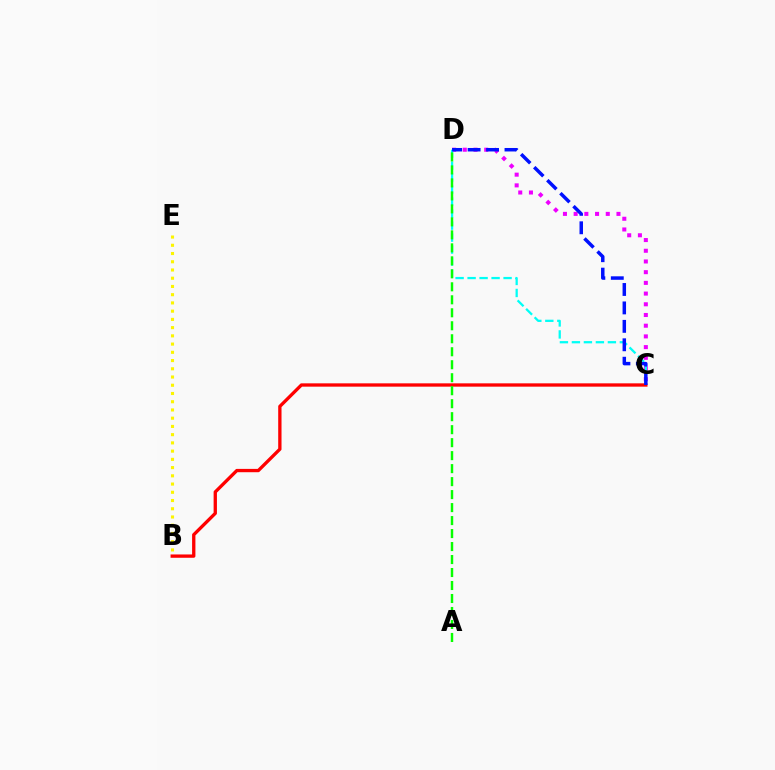{('C', 'D'): [{'color': '#ee00ff', 'line_style': 'dotted', 'thickness': 2.91}, {'color': '#00fff6', 'line_style': 'dashed', 'thickness': 1.63}, {'color': '#0010ff', 'line_style': 'dashed', 'thickness': 2.5}], ('B', 'C'): [{'color': '#ff0000', 'line_style': 'solid', 'thickness': 2.39}], ('A', 'D'): [{'color': '#08ff00', 'line_style': 'dashed', 'thickness': 1.76}], ('B', 'E'): [{'color': '#fcf500', 'line_style': 'dotted', 'thickness': 2.24}]}